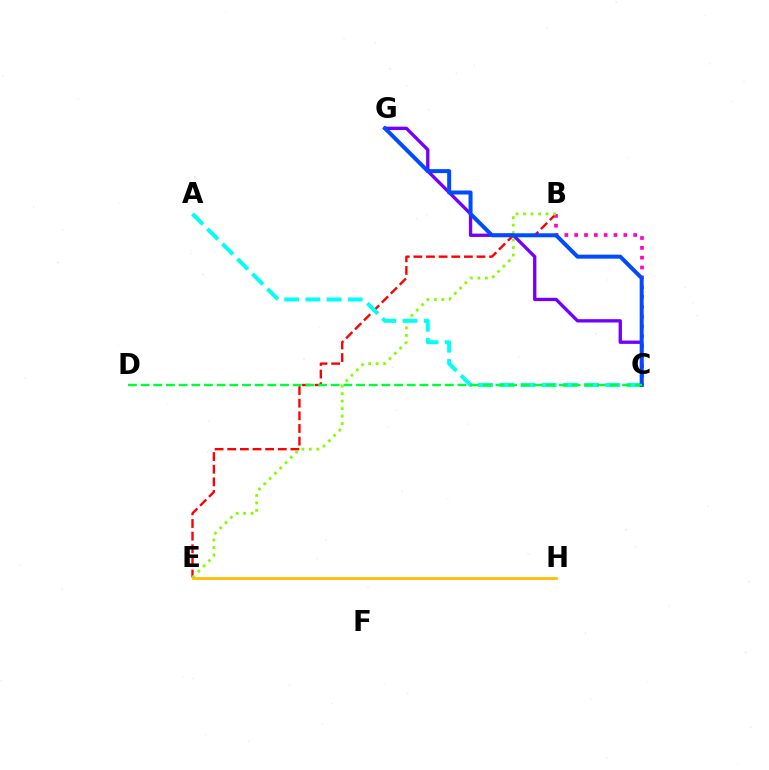{('B', 'E'): [{'color': '#ff0000', 'line_style': 'dashed', 'thickness': 1.72}, {'color': '#84ff00', 'line_style': 'dotted', 'thickness': 2.03}], ('B', 'C'): [{'color': '#ff00cf', 'line_style': 'dotted', 'thickness': 2.67}], ('E', 'H'): [{'color': '#ffbd00', 'line_style': 'solid', 'thickness': 1.98}], ('C', 'G'): [{'color': '#7200ff', 'line_style': 'solid', 'thickness': 2.4}, {'color': '#004bff', 'line_style': 'solid', 'thickness': 2.88}], ('A', 'C'): [{'color': '#00fff6', 'line_style': 'dashed', 'thickness': 2.88}], ('C', 'D'): [{'color': '#00ff39', 'line_style': 'dashed', 'thickness': 1.72}]}